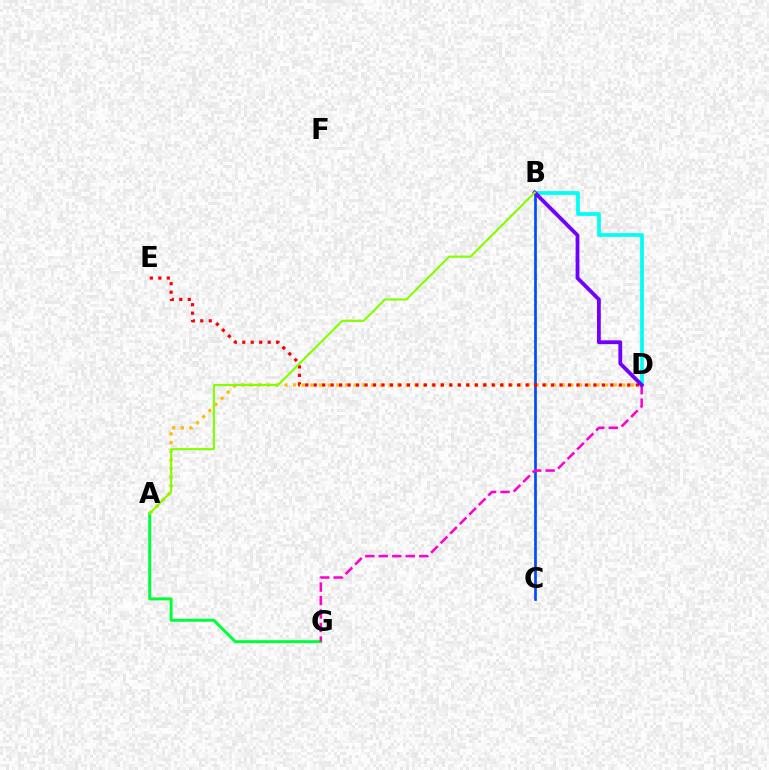{('A', 'G'): [{'color': '#00ff39', 'line_style': 'solid', 'thickness': 2.14}], ('A', 'D'): [{'color': '#ffbd00', 'line_style': 'dotted', 'thickness': 2.35}], ('B', 'D'): [{'color': '#00fff6', 'line_style': 'solid', 'thickness': 2.7}, {'color': '#7200ff', 'line_style': 'solid', 'thickness': 2.73}], ('B', 'C'): [{'color': '#004bff', 'line_style': 'solid', 'thickness': 1.93}], ('D', 'G'): [{'color': '#ff00cf', 'line_style': 'dashed', 'thickness': 1.83}], ('D', 'E'): [{'color': '#ff0000', 'line_style': 'dotted', 'thickness': 2.3}], ('A', 'B'): [{'color': '#84ff00', 'line_style': 'solid', 'thickness': 1.54}]}